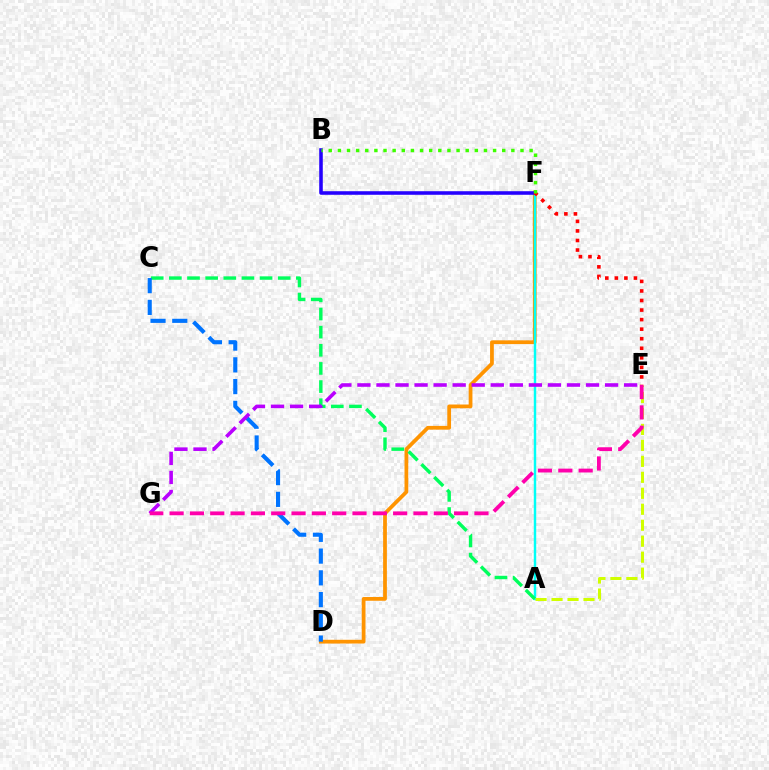{('D', 'F'): [{'color': '#ff9400', 'line_style': 'solid', 'thickness': 2.7}], ('A', 'F'): [{'color': '#00fff6', 'line_style': 'solid', 'thickness': 1.75}], ('A', 'C'): [{'color': '#00ff5c', 'line_style': 'dashed', 'thickness': 2.46}], ('A', 'E'): [{'color': '#d1ff00', 'line_style': 'dashed', 'thickness': 2.17}], ('C', 'D'): [{'color': '#0074ff', 'line_style': 'dashed', 'thickness': 2.95}], ('B', 'F'): [{'color': '#2500ff', 'line_style': 'solid', 'thickness': 2.57}, {'color': '#3dff00', 'line_style': 'dotted', 'thickness': 2.48}], ('E', 'G'): [{'color': '#b900ff', 'line_style': 'dashed', 'thickness': 2.59}, {'color': '#ff00ac', 'line_style': 'dashed', 'thickness': 2.76}], ('E', 'F'): [{'color': '#ff0000', 'line_style': 'dotted', 'thickness': 2.6}]}